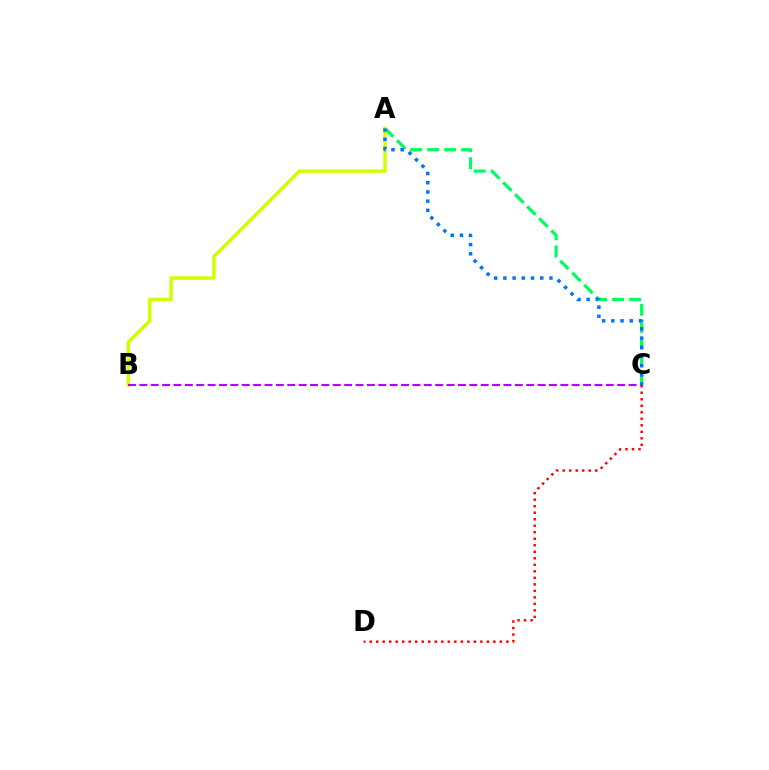{('C', 'D'): [{'color': '#ff0000', 'line_style': 'dotted', 'thickness': 1.77}], ('A', 'C'): [{'color': '#00ff5c', 'line_style': 'dashed', 'thickness': 2.31}, {'color': '#0074ff', 'line_style': 'dotted', 'thickness': 2.5}], ('A', 'B'): [{'color': '#d1ff00', 'line_style': 'solid', 'thickness': 2.51}], ('B', 'C'): [{'color': '#b900ff', 'line_style': 'dashed', 'thickness': 1.55}]}